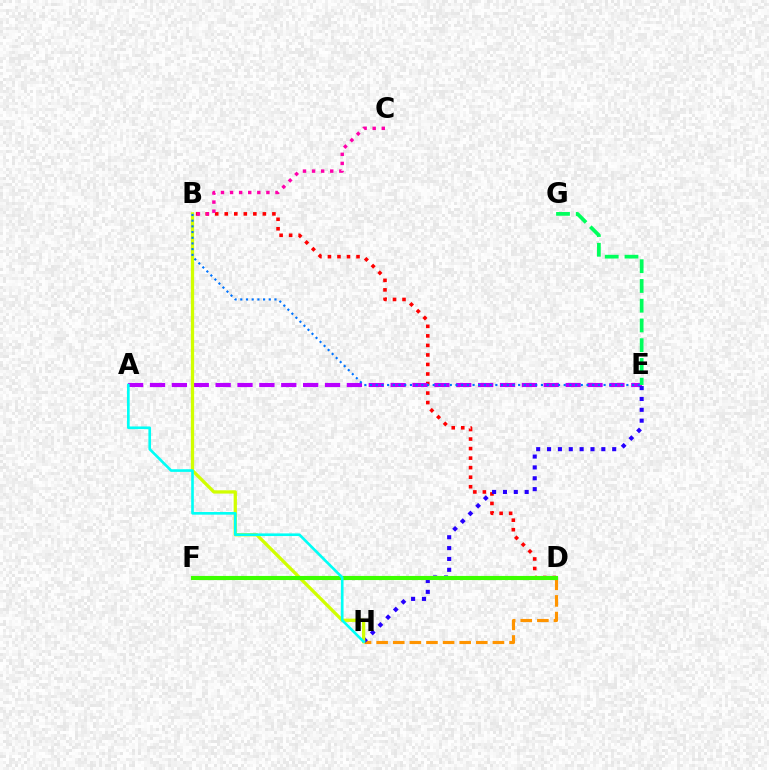{('B', 'D'): [{'color': '#ff0000', 'line_style': 'dotted', 'thickness': 2.59}], ('D', 'H'): [{'color': '#ff9400', 'line_style': 'dashed', 'thickness': 2.26}], ('A', 'E'): [{'color': '#b900ff', 'line_style': 'dashed', 'thickness': 2.97}], ('B', 'C'): [{'color': '#ff00ac', 'line_style': 'dotted', 'thickness': 2.47}], ('E', 'H'): [{'color': '#2500ff', 'line_style': 'dotted', 'thickness': 2.95}], ('B', 'H'): [{'color': '#d1ff00', 'line_style': 'solid', 'thickness': 2.36}], ('E', 'G'): [{'color': '#00ff5c', 'line_style': 'dashed', 'thickness': 2.68}], ('D', 'F'): [{'color': '#3dff00', 'line_style': 'solid', 'thickness': 2.96}], ('B', 'E'): [{'color': '#0074ff', 'line_style': 'dotted', 'thickness': 1.55}], ('A', 'H'): [{'color': '#00fff6', 'line_style': 'solid', 'thickness': 1.9}]}